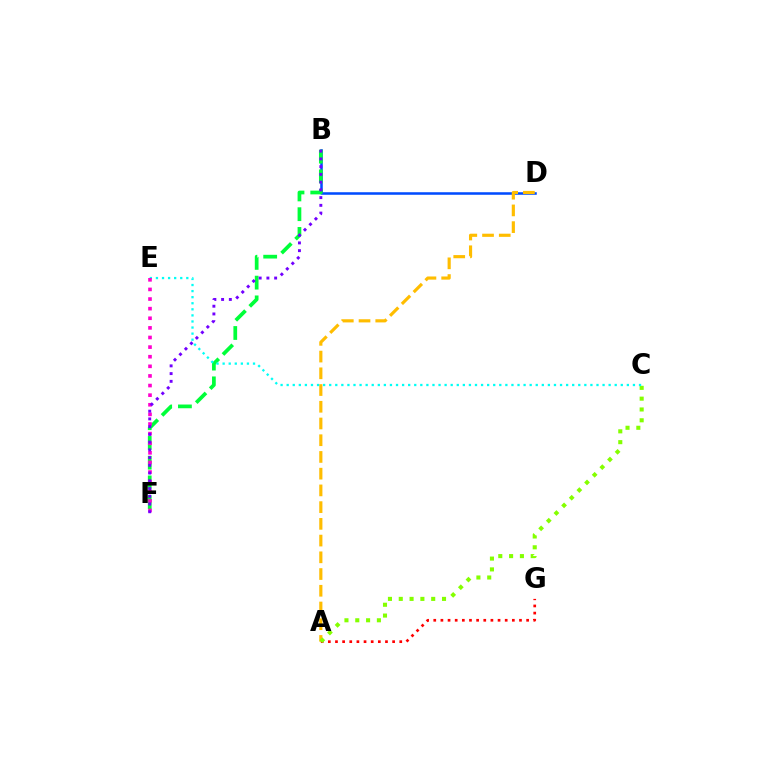{('B', 'D'): [{'color': '#004bff', 'line_style': 'solid', 'thickness': 1.83}], ('A', 'D'): [{'color': '#ffbd00', 'line_style': 'dashed', 'thickness': 2.27}], ('A', 'G'): [{'color': '#ff0000', 'line_style': 'dotted', 'thickness': 1.94}], ('A', 'C'): [{'color': '#84ff00', 'line_style': 'dotted', 'thickness': 2.94}], ('B', 'F'): [{'color': '#00ff39', 'line_style': 'dashed', 'thickness': 2.68}, {'color': '#7200ff', 'line_style': 'dotted', 'thickness': 2.1}], ('C', 'E'): [{'color': '#00fff6', 'line_style': 'dotted', 'thickness': 1.65}], ('E', 'F'): [{'color': '#ff00cf', 'line_style': 'dotted', 'thickness': 2.61}]}